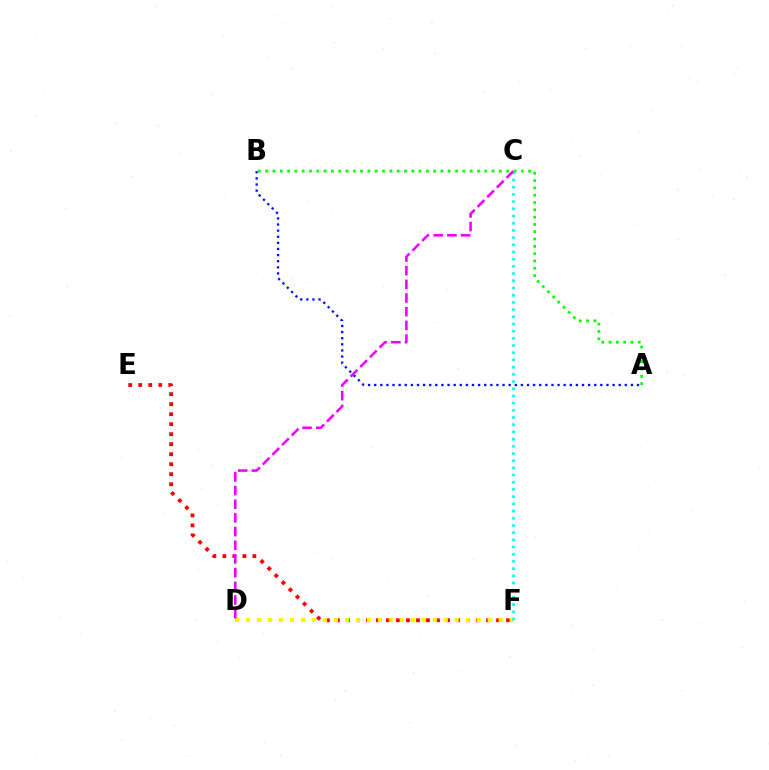{('E', 'F'): [{'color': '#ff0000', 'line_style': 'dotted', 'thickness': 2.72}], ('A', 'B'): [{'color': '#08ff00', 'line_style': 'dotted', 'thickness': 1.98}, {'color': '#0010ff', 'line_style': 'dotted', 'thickness': 1.66}], ('D', 'F'): [{'color': '#fcf500', 'line_style': 'dotted', 'thickness': 2.98}], ('C', 'F'): [{'color': '#00fff6', 'line_style': 'dotted', 'thickness': 1.96}], ('C', 'D'): [{'color': '#ee00ff', 'line_style': 'dashed', 'thickness': 1.86}]}